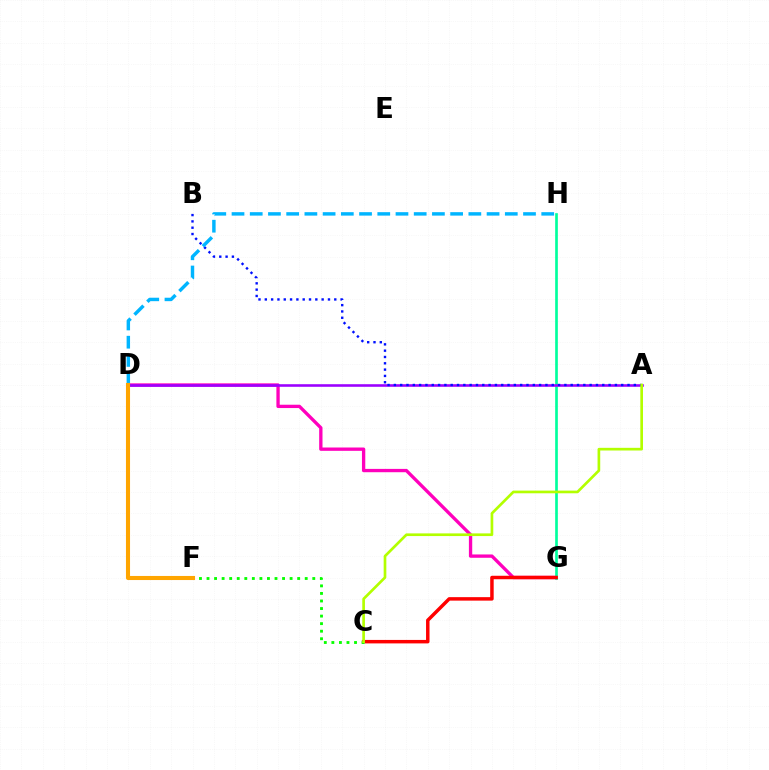{('D', 'G'): [{'color': '#ff00bd', 'line_style': 'solid', 'thickness': 2.39}], ('G', 'H'): [{'color': '#00ff9d', 'line_style': 'solid', 'thickness': 1.93}], ('A', 'D'): [{'color': '#9b00ff', 'line_style': 'solid', 'thickness': 1.86}], ('A', 'B'): [{'color': '#0010ff', 'line_style': 'dotted', 'thickness': 1.72}], ('C', 'G'): [{'color': '#ff0000', 'line_style': 'solid', 'thickness': 2.5}], ('C', 'F'): [{'color': '#08ff00', 'line_style': 'dotted', 'thickness': 2.05}], ('D', 'H'): [{'color': '#00b5ff', 'line_style': 'dashed', 'thickness': 2.47}], ('D', 'F'): [{'color': '#ffa500', 'line_style': 'solid', 'thickness': 2.94}], ('A', 'C'): [{'color': '#b3ff00', 'line_style': 'solid', 'thickness': 1.93}]}